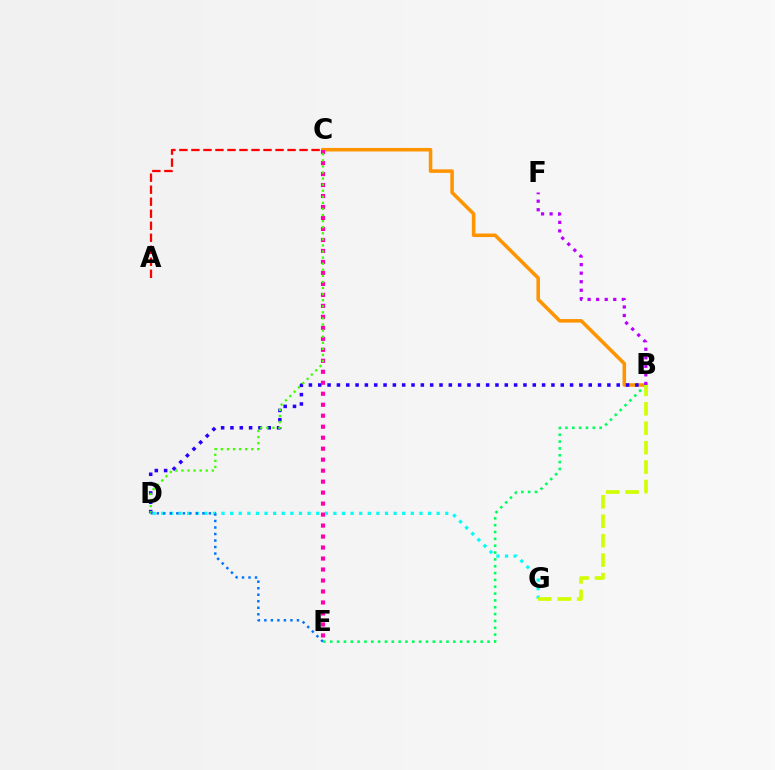{('B', 'C'): [{'color': '#ff9400', 'line_style': 'solid', 'thickness': 2.55}], ('D', 'G'): [{'color': '#00fff6', 'line_style': 'dotted', 'thickness': 2.34}], ('B', 'D'): [{'color': '#2500ff', 'line_style': 'dotted', 'thickness': 2.53}], ('C', 'E'): [{'color': '#ff00ac', 'line_style': 'dotted', 'thickness': 2.98}], ('B', 'E'): [{'color': '#00ff5c', 'line_style': 'dotted', 'thickness': 1.86}], ('B', 'G'): [{'color': '#d1ff00', 'line_style': 'dashed', 'thickness': 2.64}], ('B', 'F'): [{'color': '#b900ff', 'line_style': 'dotted', 'thickness': 2.32}], ('A', 'C'): [{'color': '#ff0000', 'line_style': 'dashed', 'thickness': 1.63}], ('C', 'D'): [{'color': '#3dff00', 'line_style': 'dotted', 'thickness': 1.65}], ('D', 'E'): [{'color': '#0074ff', 'line_style': 'dotted', 'thickness': 1.77}]}